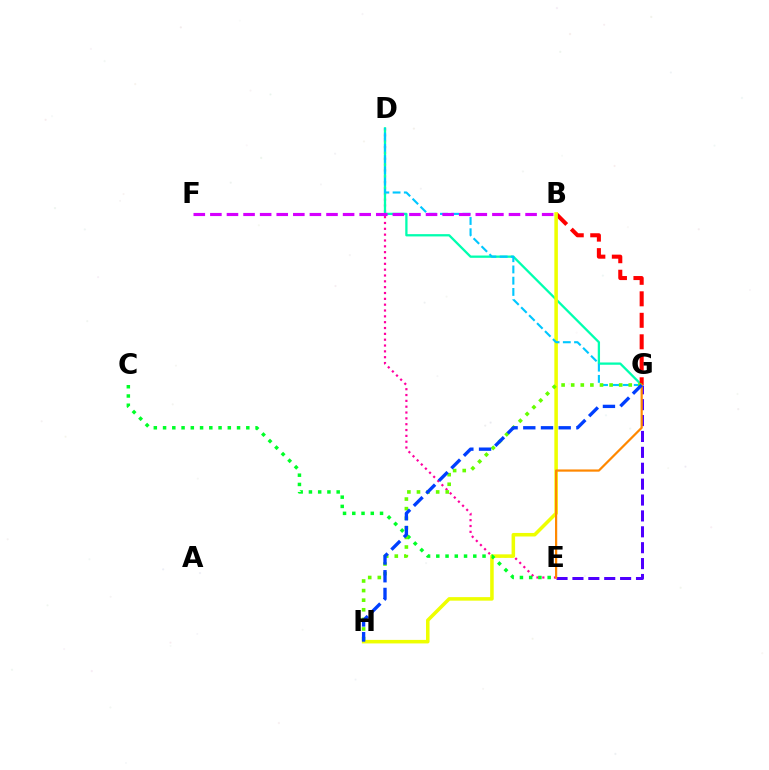{('E', 'G'): [{'color': '#4f00ff', 'line_style': 'dashed', 'thickness': 2.16}, {'color': '#ff8800', 'line_style': 'solid', 'thickness': 1.6}], ('D', 'E'): [{'color': '#ff00a0', 'line_style': 'dotted', 'thickness': 1.59}], ('D', 'G'): [{'color': '#00ffaf', 'line_style': 'solid', 'thickness': 1.65}, {'color': '#00c7ff', 'line_style': 'dashed', 'thickness': 1.53}], ('B', 'G'): [{'color': '#ff0000', 'line_style': 'dashed', 'thickness': 2.92}], ('B', 'H'): [{'color': '#eeff00', 'line_style': 'solid', 'thickness': 2.54}], ('C', 'E'): [{'color': '#00ff27', 'line_style': 'dotted', 'thickness': 2.51}], ('B', 'F'): [{'color': '#d600ff', 'line_style': 'dashed', 'thickness': 2.25}], ('G', 'H'): [{'color': '#66ff00', 'line_style': 'dotted', 'thickness': 2.61}, {'color': '#003fff', 'line_style': 'dashed', 'thickness': 2.4}]}